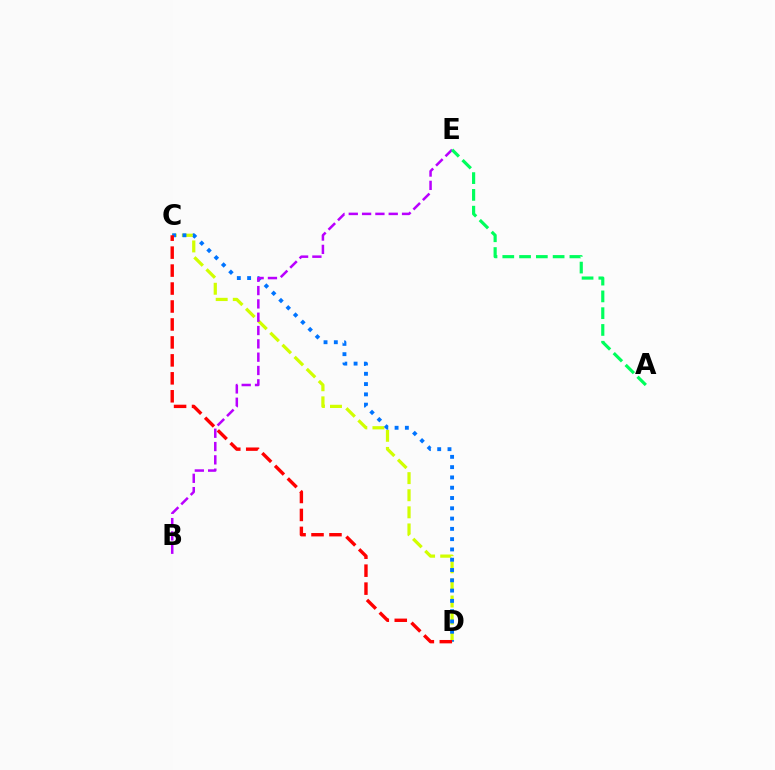{('C', 'D'): [{'color': '#d1ff00', 'line_style': 'dashed', 'thickness': 2.32}, {'color': '#0074ff', 'line_style': 'dotted', 'thickness': 2.8}, {'color': '#ff0000', 'line_style': 'dashed', 'thickness': 2.44}], ('B', 'E'): [{'color': '#b900ff', 'line_style': 'dashed', 'thickness': 1.81}], ('A', 'E'): [{'color': '#00ff5c', 'line_style': 'dashed', 'thickness': 2.28}]}